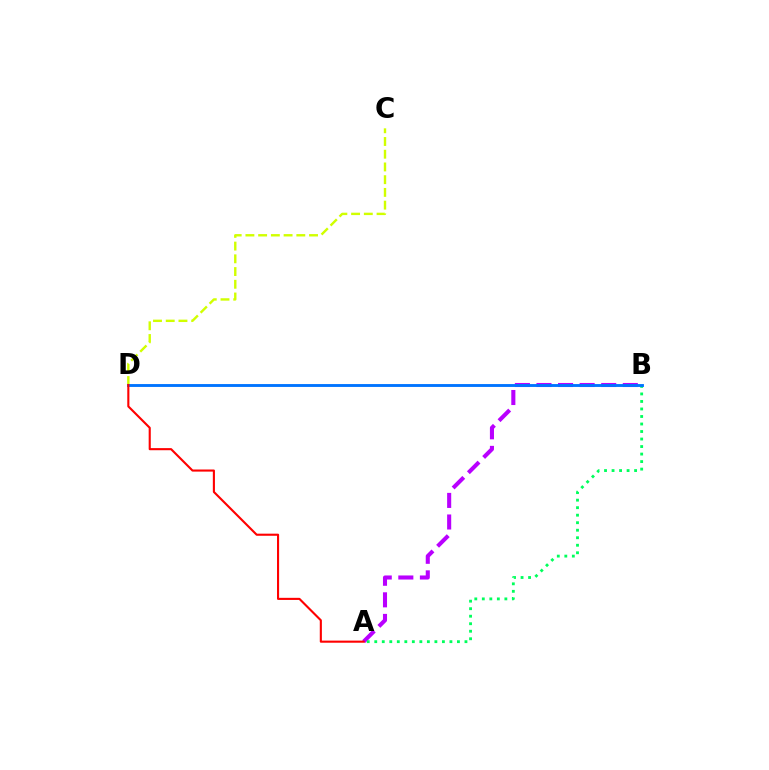{('A', 'B'): [{'color': '#b900ff', 'line_style': 'dashed', 'thickness': 2.93}, {'color': '#00ff5c', 'line_style': 'dotted', 'thickness': 2.04}], ('C', 'D'): [{'color': '#d1ff00', 'line_style': 'dashed', 'thickness': 1.73}], ('B', 'D'): [{'color': '#0074ff', 'line_style': 'solid', 'thickness': 2.07}], ('A', 'D'): [{'color': '#ff0000', 'line_style': 'solid', 'thickness': 1.52}]}